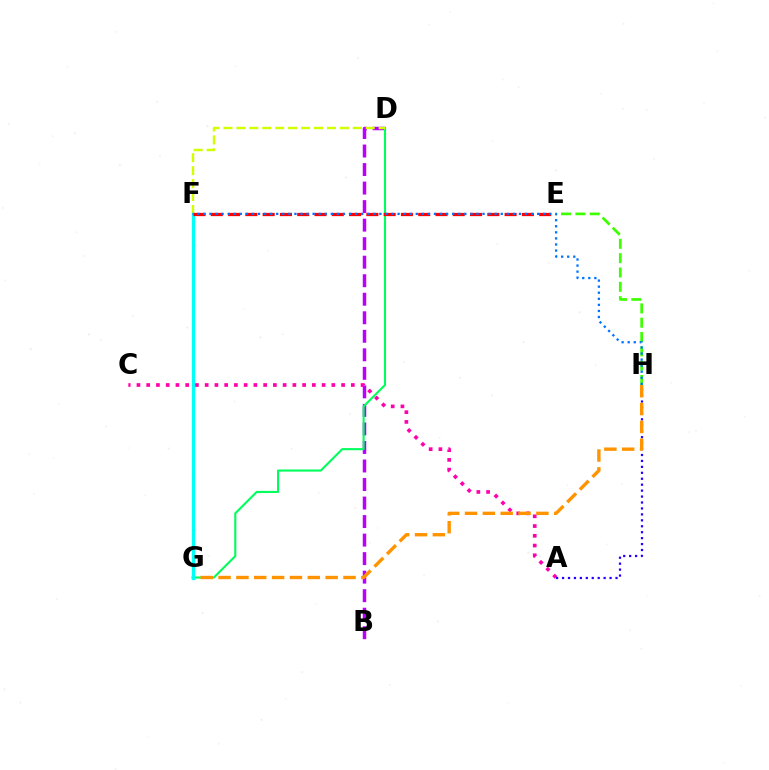{('B', 'D'): [{'color': '#b900ff', 'line_style': 'dashed', 'thickness': 2.52}], ('A', 'C'): [{'color': '#ff00ac', 'line_style': 'dotted', 'thickness': 2.65}], ('E', 'H'): [{'color': '#3dff00', 'line_style': 'dashed', 'thickness': 1.95}], ('D', 'G'): [{'color': '#00ff5c', 'line_style': 'solid', 'thickness': 1.52}], ('A', 'H'): [{'color': '#2500ff', 'line_style': 'dotted', 'thickness': 1.61}], ('G', 'H'): [{'color': '#ff9400', 'line_style': 'dashed', 'thickness': 2.42}], ('D', 'F'): [{'color': '#d1ff00', 'line_style': 'dashed', 'thickness': 1.76}], ('F', 'G'): [{'color': '#00fff6', 'line_style': 'solid', 'thickness': 2.36}], ('E', 'F'): [{'color': '#ff0000', 'line_style': 'dashed', 'thickness': 2.35}], ('F', 'H'): [{'color': '#0074ff', 'line_style': 'dotted', 'thickness': 1.65}]}